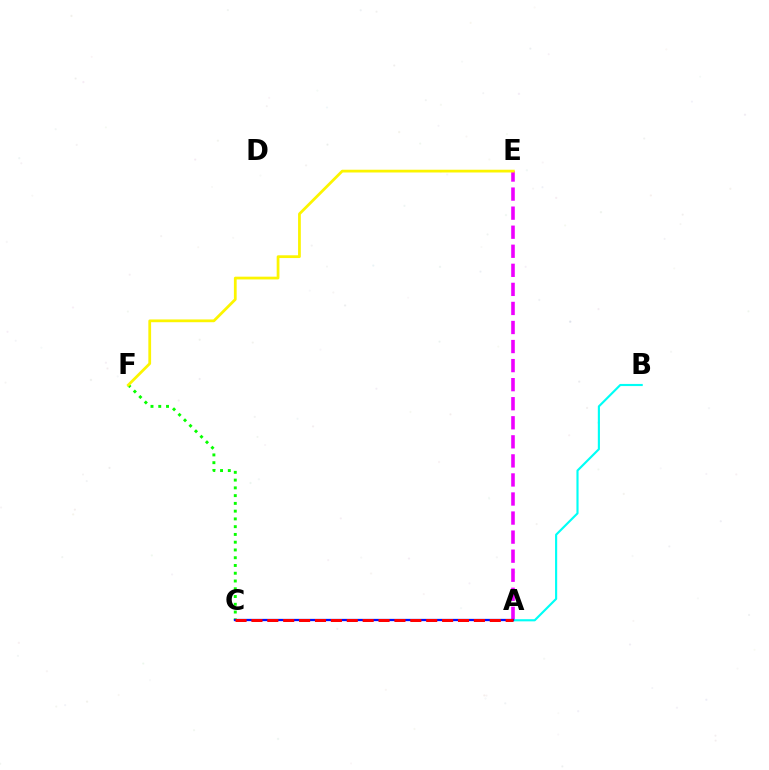{('C', 'F'): [{'color': '#08ff00', 'line_style': 'dotted', 'thickness': 2.11}], ('A', 'E'): [{'color': '#ee00ff', 'line_style': 'dashed', 'thickness': 2.59}], ('A', 'B'): [{'color': '#00fff6', 'line_style': 'solid', 'thickness': 1.54}], ('E', 'F'): [{'color': '#fcf500', 'line_style': 'solid', 'thickness': 1.99}], ('A', 'C'): [{'color': '#0010ff', 'line_style': 'solid', 'thickness': 1.63}, {'color': '#ff0000', 'line_style': 'dashed', 'thickness': 2.16}]}